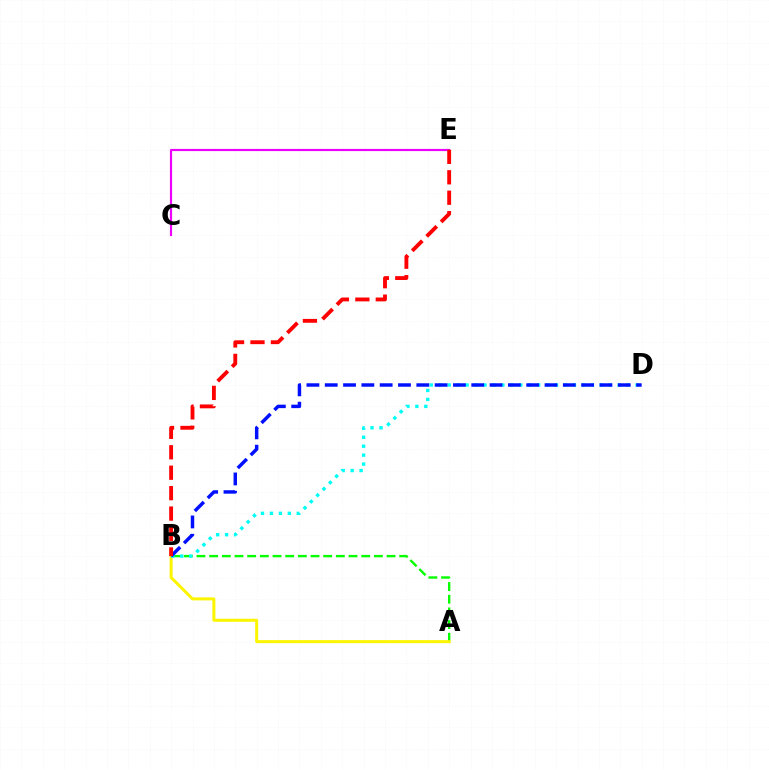{('A', 'B'): [{'color': '#08ff00', 'line_style': 'dashed', 'thickness': 1.72}, {'color': '#fcf500', 'line_style': 'solid', 'thickness': 2.16}], ('B', 'D'): [{'color': '#00fff6', 'line_style': 'dotted', 'thickness': 2.43}, {'color': '#0010ff', 'line_style': 'dashed', 'thickness': 2.49}], ('C', 'E'): [{'color': '#ee00ff', 'line_style': 'solid', 'thickness': 1.57}], ('B', 'E'): [{'color': '#ff0000', 'line_style': 'dashed', 'thickness': 2.78}]}